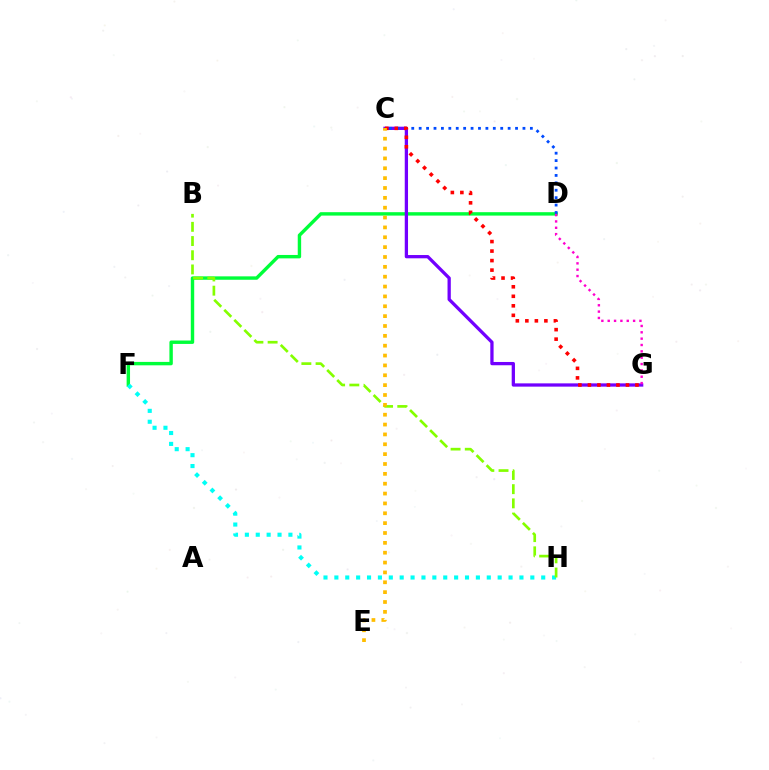{('D', 'F'): [{'color': '#00ff39', 'line_style': 'solid', 'thickness': 2.46}], ('C', 'G'): [{'color': '#7200ff', 'line_style': 'solid', 'thickness': 2.36}, {'color': '#ff0000', 'line_style': 'dotted', 'thickness': 2.59}], ('C', 'D'): [{'color': '#004bff', 'line_style': 'dotted', 'thickness': 2.01}], ('D', 'G'): [{'color': '#ff00cf', 'line_style': 'dotted', 'thickness': 1.72}], ('F', 'H'): [{'color': '#00fff6', 'line_style': 'dotted', 'thickness': 2.96}], ('B', 'H'): [{'color': '#84ff00', 'line_style': 'dashed', 'thickness': 1.93}], ('C', 'E'): [{'color': '#ffbd00', 'line_style': 'dotted', 'thickness': 2.68}]}